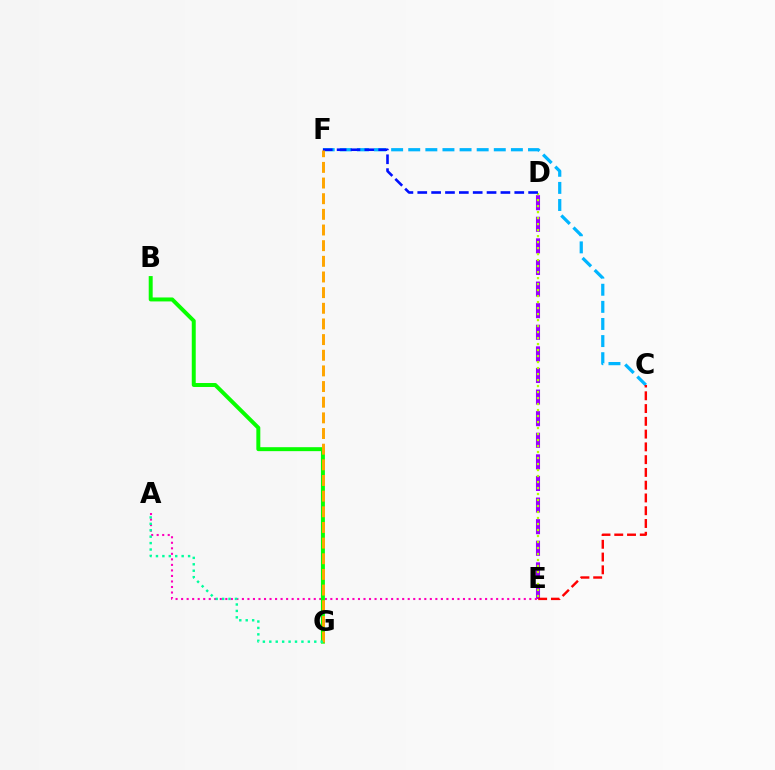{('D', 'E'): [{'color': '#9b00ff', 'line_style': 'dashed', 'thickness': 2.93}, {'color': '#b3ff00', 'line_style': 'dotted', 'thickness': 1.63}], ('C', 'F'): [{'color': '#00b5ff', 'line_style': 'dashed', 'thickness': 2.32}], ('A', 'E'): [{'color': '#ff00bd', 'line_style': 'dotted', 'thickness': 1.5}], ('B', 'G'): [{'color': '#08ff00', 'line_style': 'solid', 'thickness': 2.85}], ('D', 'F'): [{'color': '#0010ff', 'line_style': 'dashed', 'thickness': 1.88}], ('F', 'G'): [{'color': '#ffa500', 'line_style': 'dashed', 'thickness': 2.13}], ('C', 'E'): [{'color': '#ff0000', 'line_style': 'dashed', 'thickness': 1.73}], ('A', 'G'): [{'color': '#00ff9d', 'line_style': 'dotted', 'thickness': 1.75}]}